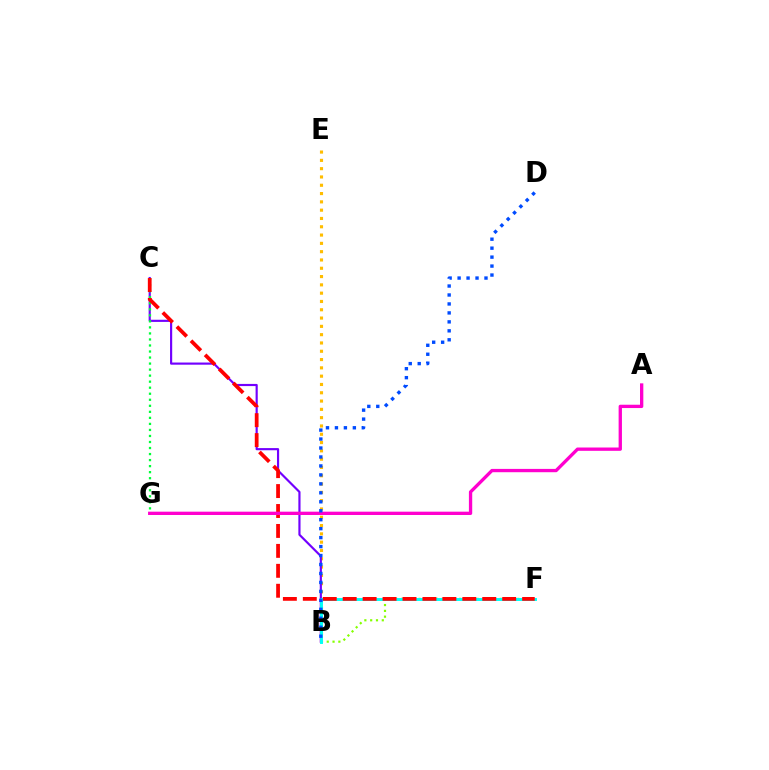{('B', 'E'): [{'color': '#ffbd00', 'line_style': 'dotted', 'thickness': 2.26}], ('B', 'C'): [{'color': '#7200ff', 'line_style': 'solid', 'thickness': 1.56}], ('B', 'F'): [{'color': '#84ff00', 'line_style': 'dotted', 'thickness': 1.58}, {'color': '#00fff6', 'line_style': 'solid', 'thickness': 2.11}], ('C', 'G'): [{'color': '#00ff39', 'line_style': 'dotted', 'thickness': 1.64}], ('C', 'F'): [{'color': '#ff0000', 'line_style': 'dashed', 'thickness': 2.71}], ('A', 'G'): [{'color': '#ff00cf', 'line_style': 'solid', 'thickness': 2.39}], ('B', 'D'): [{'color': '#004bff', 'line_style': 'dotted', 'thickness': 2.43}]}